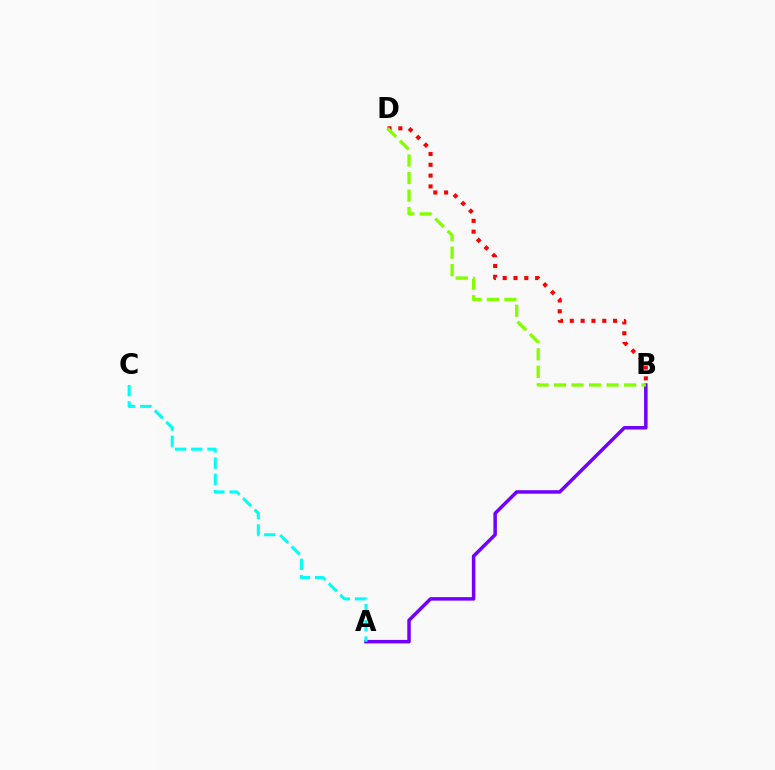{('B', 'D'): [{'color': '#ff0000', 'line_style': 'dotted', 'thickness': 2.94}, {'color': '#84ff00', 'line_style': 'dashed', 'thickness': 2.38}], ('A', 'B'): [{'color': '#7200ff', 'line_style': 'solid', 'thickness': 2.52}], ('A', 'C'): [{'color': '#00fff6', 'line_style': 'dashed', 'thickness': 2.2}]}